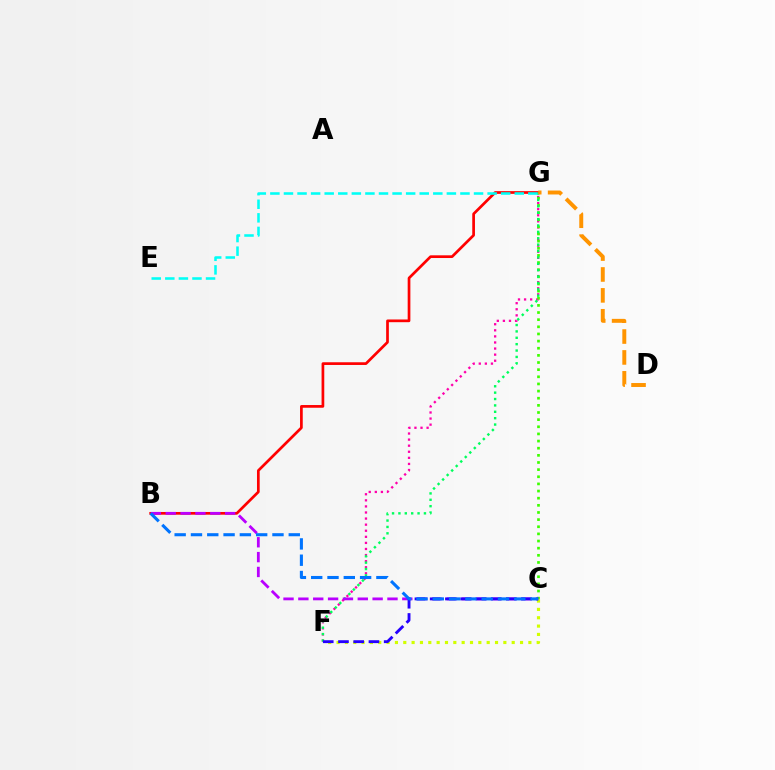{('F', 'G'): [{'color': '#ff00ac', 'line_style': 'dotted', 'thickness': 1.65}, {'color': '#00ff5c', 'line_style': 'dotted', 'thickness': 1.73}], ('C', 'G'): [{'color': '#3dff00', 'line_style': 'dotted', 'thickness': 1.94}], ('C', 'F'): [{'color': '#d1ff00', 'line_style': 'dotted', 'thickness': 2.27}, {'color': '#2500ff', 'line_style': 'dashed', 'thickness': 2.07}], ('B', 'G'): [{'color': '#ff0000', 'line_style': 'solid', 'thickness': 1.95}], ('B', 'C'): [{'color': '#b900ff', 'line_style': 'dashed', 'thickness': 2.02}, {'color': '#0074ff', 'line_style': 'dashed', 'thickness': 2.21}], ('D', 'G'): [{'color': '#ff9400', 'line_style': 'dashed', 'thickness': 2.84}], ('E', 'G'): [{'color': '#00fff6', 'line_style': 'dashed', 'thickness': 1.84}]}